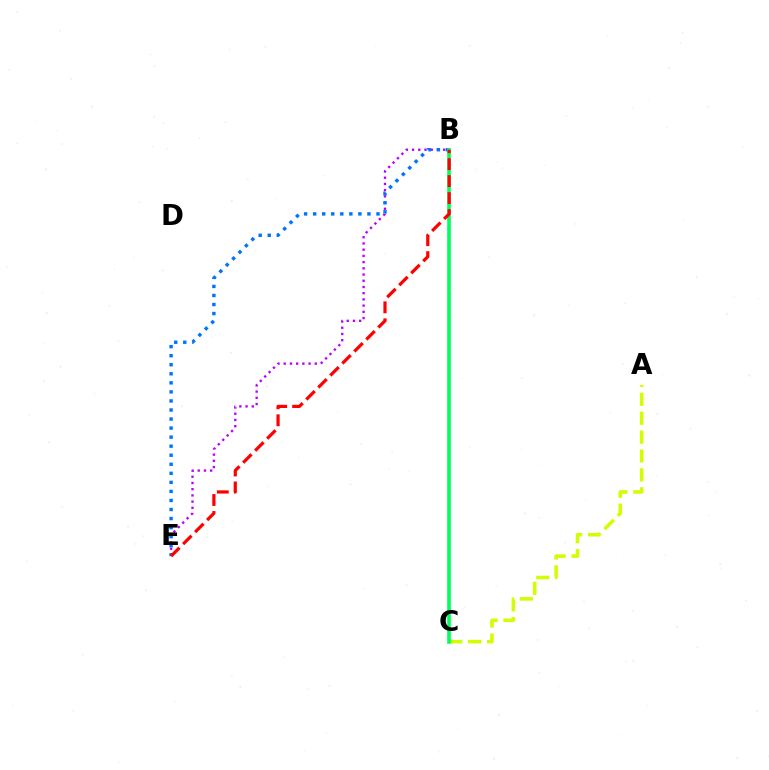{('B', 'E'): [{'color': '#b900ff', 'line_style': 'dotted', 'thickness': 1.69}, {'color': '#0074ff', 'line_style': 'dotted', 'thickness': 2.46}, {'color': '#ff0000', 'line_style': 'dashed', 'thickness': 2.31}], ('A', 'C'): [{'color': '#d1ff00', 'line_style': 'dashed', 'thickness': 2.57}], ('B', 'C'): [{'color': '#00ff5c', 'line_style': 'solid', 'thickness': 2.6}]}